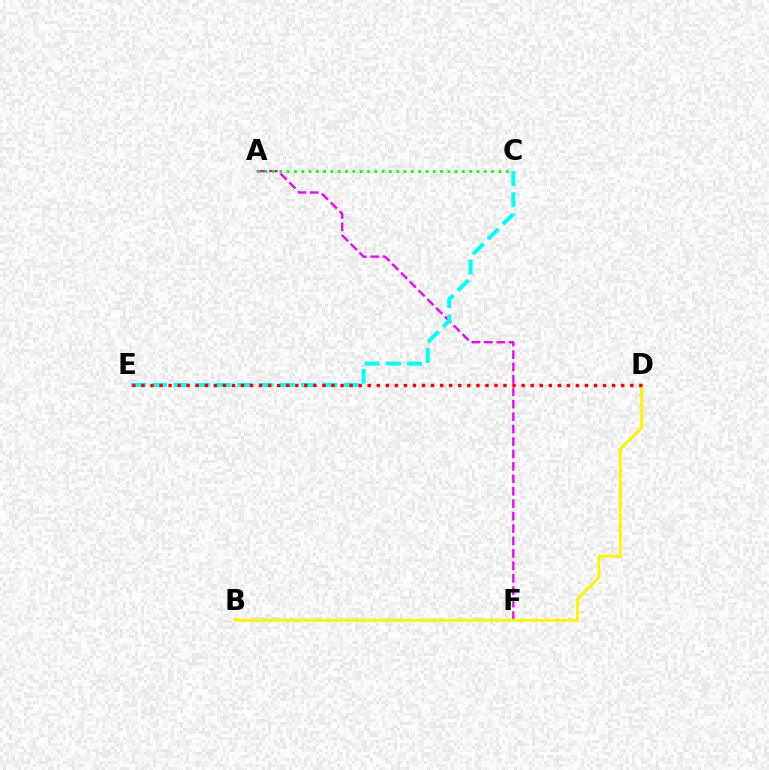{('B', 'F'): [{'color': '#0010ff', 'line_style': 'solid', 'thickness': 1.52}], ('A', 'F'): [{'color': '#ee00ff', 'line_style': 'dashed', 'thickness': 1.69}], ('A', 'C'): [{'color': '#08ff00', 'line_style': 'dotted', 'thickness': 1.98}], ('B', 'D'): [{'color': '#fcf500', 'line_style': 'solid', 'thickness': 2.13}], ('C', 'E'): [{'color': '#00fff6', 'line_style': 'dashed', 'thickness': 2.89}], ('D', 'E'): [{'color': '#ff0000', 'line_style': 'dotted', 'thickness': 2.46}]}